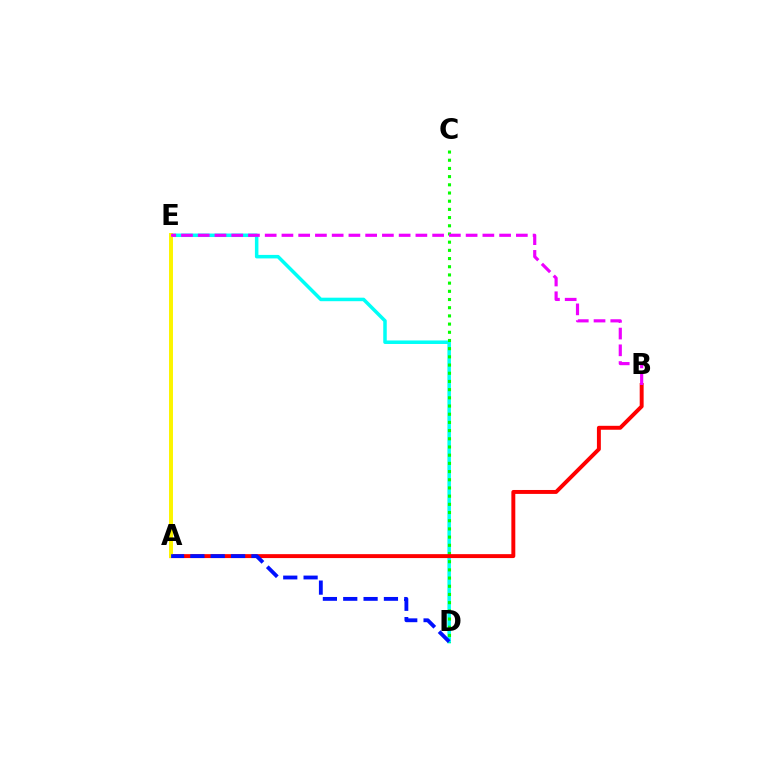{('D', 'E'): [{'color': '#00fff6', 'line_style': 'solid', 'thickness': 2.53}], ('C', 'D'): [{'color': '#08ff00', 'line_style': 'dotted', 'thickness': 2.23}], ('A', 'B'): [{'color': '#ff0000', 'line_style': 'solid', 'thickness': 2.83}], ('A', 'E'): [{'color': '#fcf500', 'line_style': 'solid', 'thickness': 2.85}], ('A', 'D'): [{'color': '#0010ff', 'line_style': 'dashed', 'thickness': 2.76}], ('B', 'E'): [{'color': '#ee00ff', 'line_style': 'dashed', 'thickness': 2.27}]}